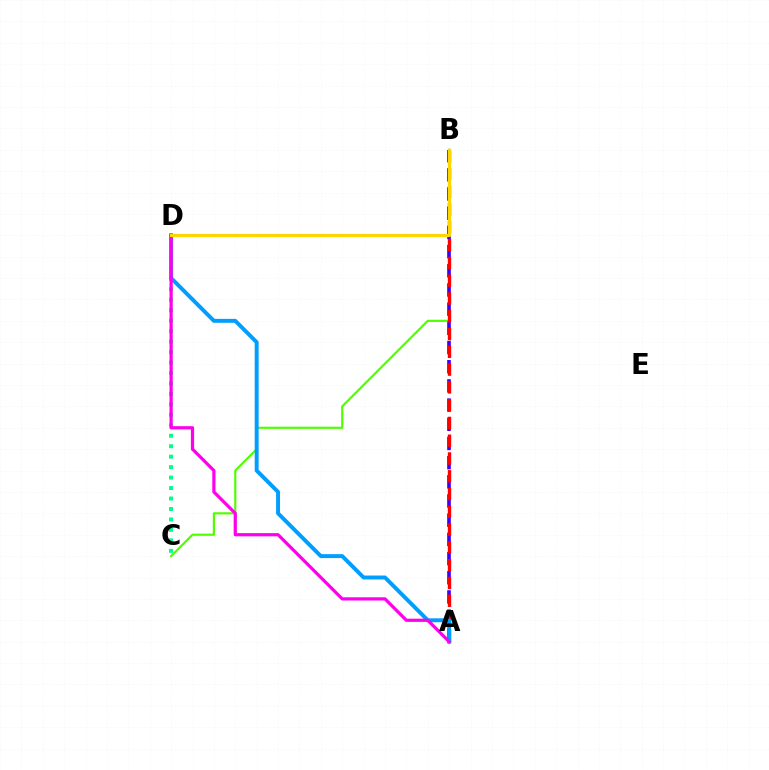{('B', 'C'): [{'color': '#4fff00', 'line_style': 'solid', 'thickness': 1.56}], ('A', 'B'): [{'color': '#3700ff', 'line_style': 'dashed', 'thickness': 2.61}, {'color': '#ff0000', 'line_style': 'dashed', 'thickness': 2.42}], ('C', 'D'): [{'color': '#00ff86', 'line_style': 'dotted', 'thickness': 2.84}], ('A', 'D'): [{'color': '#009eff', 'line_style': 'solid', 'thickness': 2.83}, {'color': '#ff00ed', 'line_style': 'solid', 'thickness': 2.32}], ('B', 'D'): [{'color': '#ffd500', 'line_style': 'solid', 'thickness': 2.28}]}